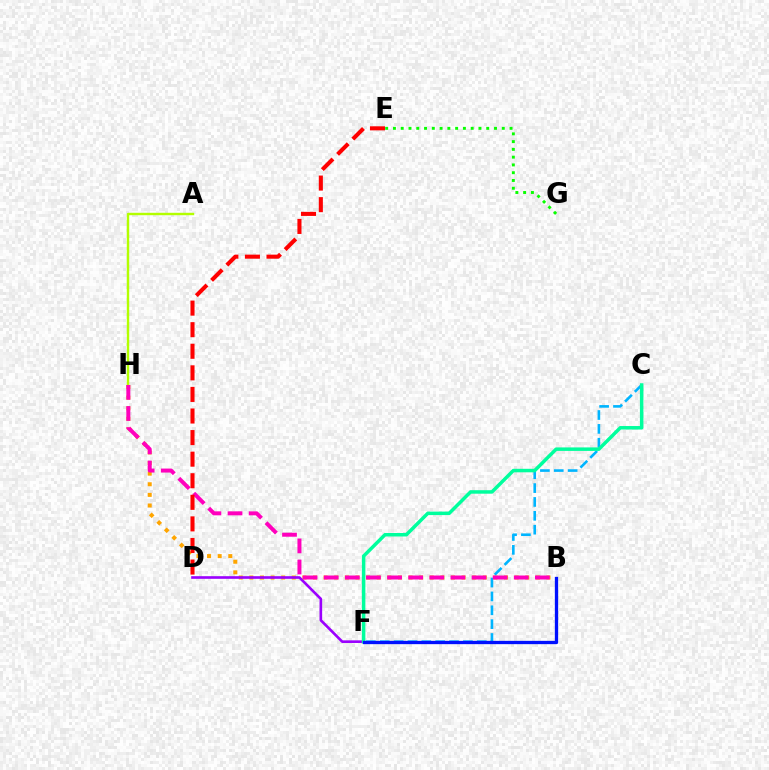{('B', 'H'): [{'color': '#ffa500', 'line_style': 'dotted', 'thickness': 2.88}, {'color': '#ff00bd', 'line_style': 'dashed', 'thickness': 2.87}], ('E', 'G'): [{'color': '#08ff00', 'line_style': 'dotted', 'thickness': 2.11}], ('D', 'F'): [{'color': '#9b00ff', 'line_style': 'solid', 'thickness': 1.9}], ('C', 'F'): [{'color': '#00b5ff', 'line_style': 'dashed', 'thickness': 1.88}, {'color': '#00ff9d', 'line_style': 'solid', 'thickness': 2.52}], ('A', 'H'): [{'color': '#b3ff00', 'line_style': 'solid', 'thickness': 1.74}], ('B', 'F'): [{'color': '#0010ff', 'line_style': 'solid', 'thickness': 2.38}], ('D', 'E'): [{'color': '#ff0000', 'line_style': 'dashed', 'thickness': 2.93}]}